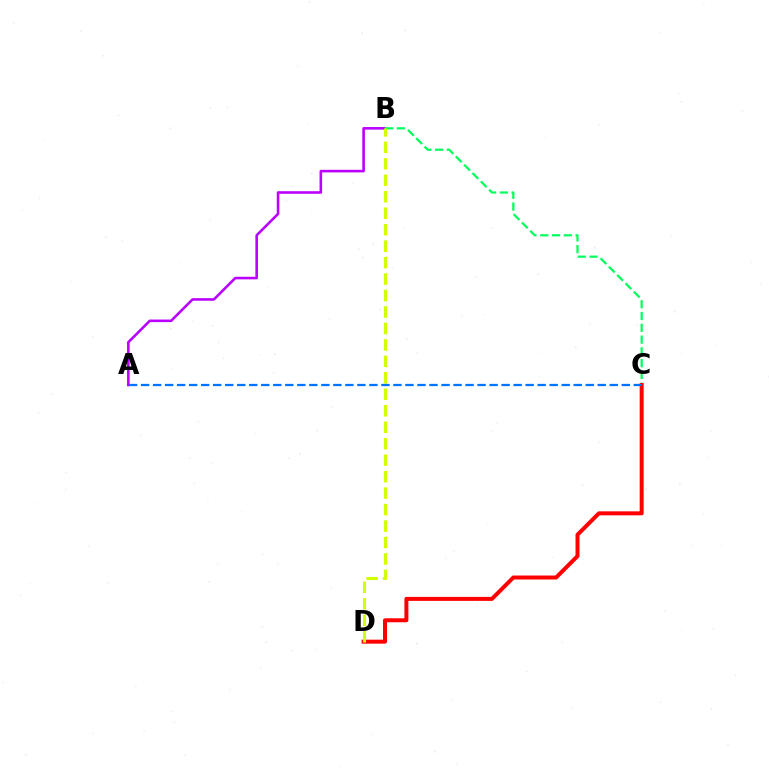{('A', 'B'): [{'color': '#b900ff', 'line_style': 'solid', 'thickness': 1.86}], ('B', 'C'): [{'color': '#00ff5c', 'line_style': 'dashed', 'thickness': 1.6}], ('C', 'D'): [{'color': '#ff0000', 'line_style': 'solid', 'thickness': 2.87}], ('B', 'D'): [{'color': '#d1ff00', 'line_style': 'dashed', 'thickness': 2.24}], ('A', 'C'): [{'color': '#0074ff', 'line_style': 'dashed', 'thickness': 1.63}]}